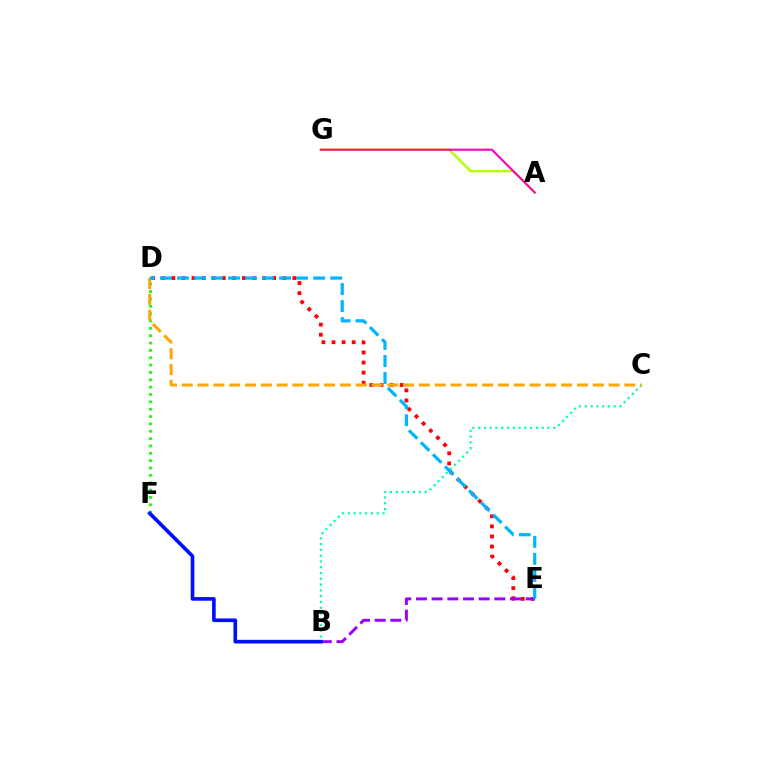{('A', 'G'): [{'color': '#b3ff00', 'line_style': 'solid', 'thickness': 1.73}, {'color': '#ff00bd', 'line_style': 'solid', 'thickness': 1.52}], ('D', 'E'): [{'color': '#ff0000', 'line_style': 'dotted', 'thickness': 2.74}, {'color': '#00b5ff', 'line_style': 'dashed', 'thickness': 2.31}], ('D', 'F'): [{'color': '#08ff00', 'line_style': 'dotted', 'thickness': 2.0}], ('B', 'E'): [{'color': '#9b00ff', 'line_style': 'dashed', 'thickness': 2.13}], ('B', 'C'): [{'color': '#00ff9d', 'line_style': 'dotted', 'thickness': 1.57}], ('B', 'F'): [{'color': '#0010ff', 'line_style': 'solid', 'thickness': 2.63}], ('C', 'D'): [{'color': '#ffa500', 'line_style': 'dashed', 'thickness': 2.15}]}